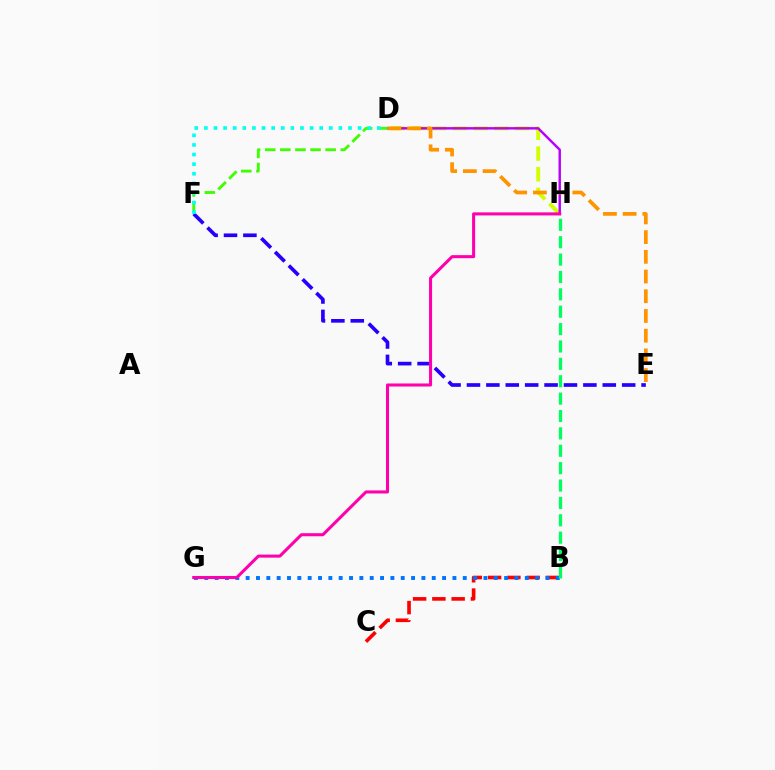{('D', 'H'): [{'color': '#d1ff00', 'line_style': 'dashed', 'thickness': 2.81}, {'color': '#b900ff', 'line_style': 'solid', 'thickness': 1.76}], ('B', 'C'): [{'color': '#ff0000', 'line_style': 'dashed', 'thickness': 2.62}], ('B', 'G'): [{'color': '#0074ff', 'line_style': 'dotted', 'thickness': 2.81}], ('E', 'F'): [{'color': '#2500ff', 'line_style': 'dashed', 'thickness': 2.64}], ('D', 'F'): [{'color': '#3dff00', 'line_style': 'dashed', 'thickness': 2.05}, {'color': '#00fff6', 'line_style': 'dotted', 'thickness': 2.61}], ('G', 'H'): [{'color': '#ff00ac', 'line_style': 'solid', 'thickness': 2.2}], ('D', 'E'): [{'color': '#ff9400', 'line_style': 'dashed', 'thickness': 2.68}], ('B', 'H'): [{'color': '#00ff5c', 'line_style': 'dashed', 'thickness': 2.36}]}